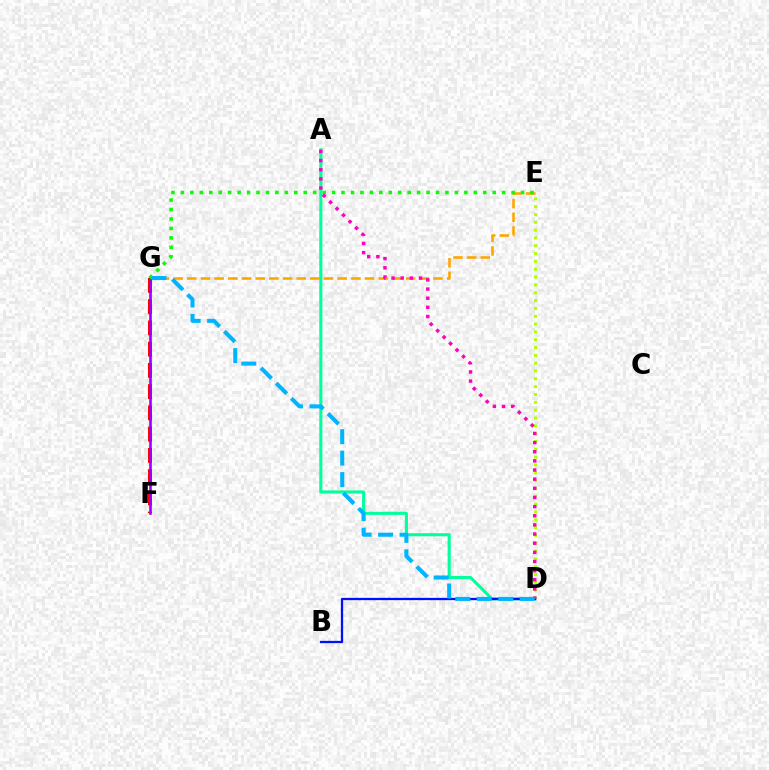{('E', 'G'): [{'color': '#ffa500', 'line_style': 'dashed', 'thickness': 1.86}, {'color': '#08ff00', 'line_style': 'dotted', 'thickness': 2.57}], ('F', 'G'): [{'color': '#ff0000', 'line_style': 'dashed', 'thickness': 2.89}, {'color': '#9b00ff', 'line_style': 'solid', 'thickness': 1.89}], ('D', 'E'): [{'color': '#b3ff00', 'line_style': 'dotted', 'thickness': 2.13}], ('A', 'D'): [{'color': '#00ff9d', 'line_style': 'solid', 'thickness': 2.23}, {'color': '#ff00bd', 'line_style': 'dotted', 'thickness': 2.48}], ('B', 'D'): [{'color': '#0010ff', 'line_style': 'solid', 'thickness': 1.64}], ('D', 'G'): [{'color': '#00b5ff', 'line_style': 'dashed', 'thickness': 2.92}]}